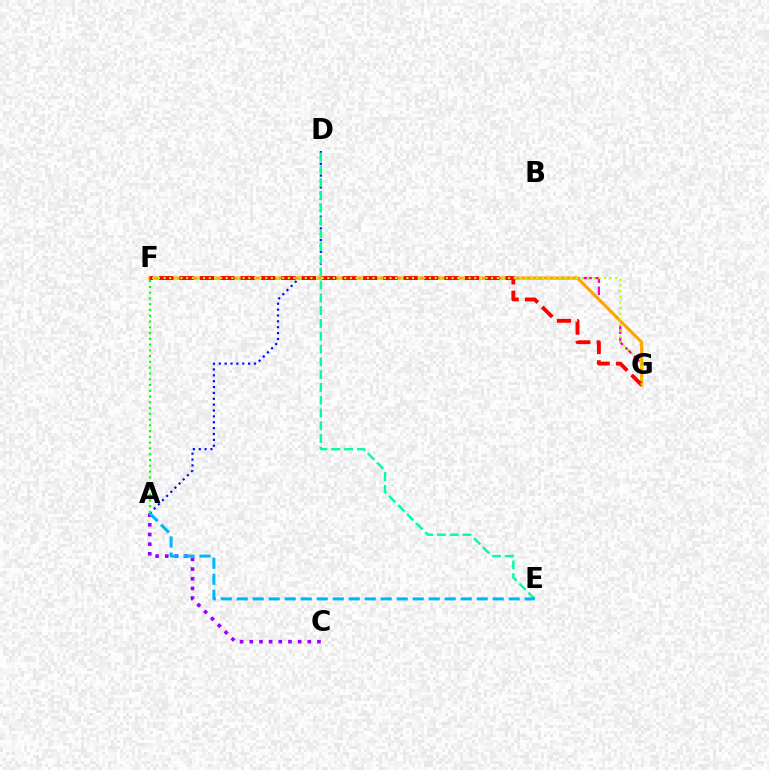{('A', 'D'): [{'color': '#0010ff', 'line_style': 'dotted', 'thickness': 1.59}], ('F', 'G'): [{'color': '#ff00bd', 'line_style': 'dashed', 'thickness': 1.63}, {'color': '#ffa500', 'line_style': 'solid', 'thickness': 2.26}, {'color': '#ff0000', 'line_style': 'dashed', 'thickness': 2.77}, {'color': '#b3ff00', 'line_style': 'dotted', 'thickness': 1.53}], ('A', 'F'): [{'color': '#08ff00', 'line_style': 'dotted', 'thickness': 1.57}], ('D', 'E'): [{'color': '#00ff9d', 'line_style': 'dashed', 'thickness': 1.74}], ('A', 'C'): [{'color': '#9b00ff', 'line_style': 'dotted', 'thickness': 2.63}], ('A', 'E'): [{'color': '#00b5ff', 'line_style': 'dashed', 'thickness': 2.17}]}